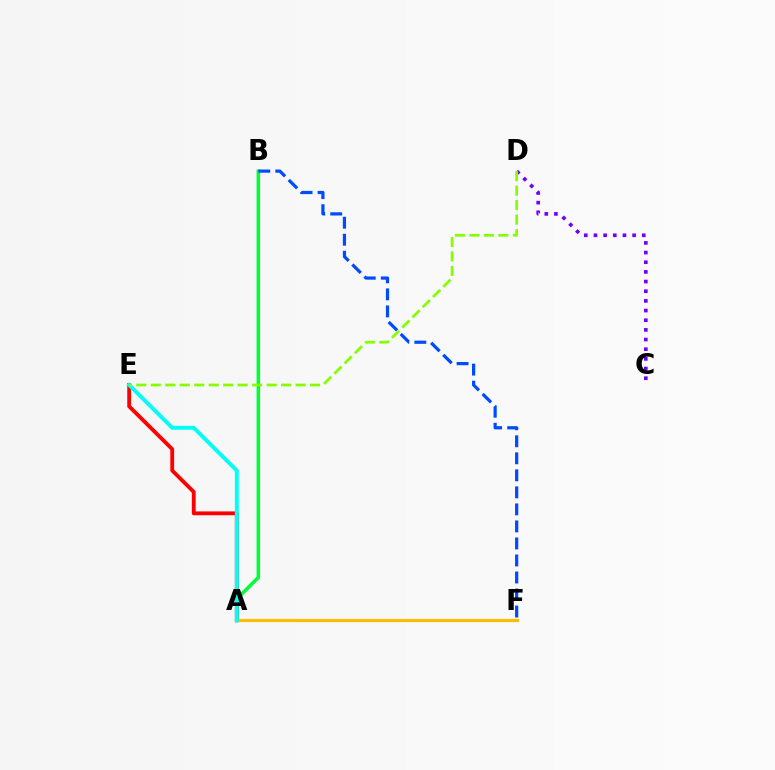{('A', 'F'): [{'color': '#ff00cf', 'line_style': 'solid', 'thickness': 1.95}, {'color': '#ffbd00', 'line_style': 'solid', 'thickness': 2.29}], ('C', 'D'): [{'color': '#7200ff', 'line_style': 'dotted', 'thickness': 2.63}], ('A', 'B'): [{'color': '#00ff39', 'line_style': 'solid', 'thickness': 2.54}], ('B', 'F'): [{'color': '#004bff', 'line_style': 'dashed', 'thickness': 2.31}], ('A', 'E'): [{'color': '#ff0000', 'line_style': 'solid', 'thickness': 2.75}, {'color': '#00fff6', 'line_style': 'solid', 'thickness': 2.83}], ('D', 'E'): [{'color': '#84ff00', 'line_style': 'dashed', 'thickness': 1.97}]}